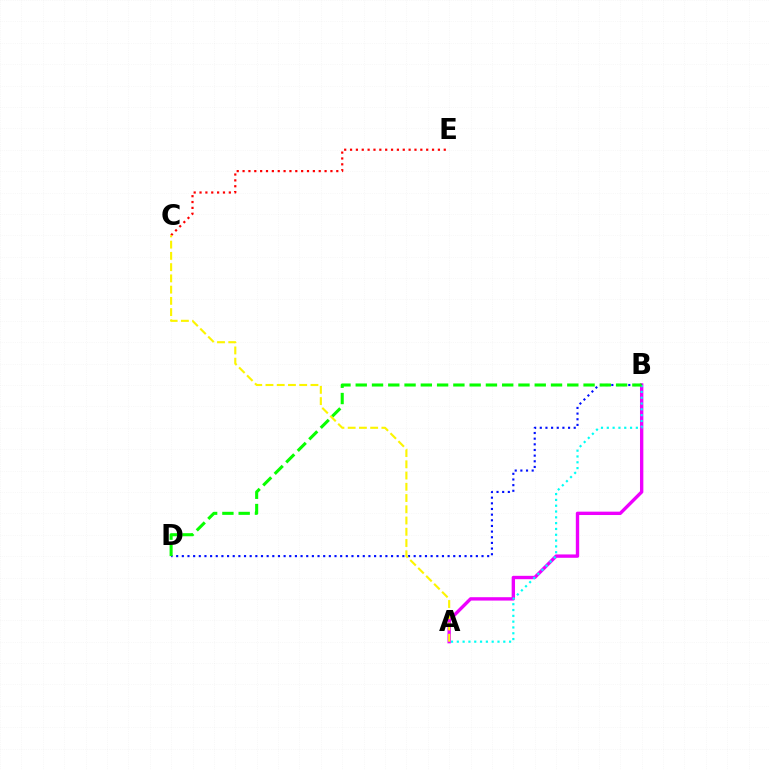{('A', 'B'): [{'color': '#ee00ff', 'line_style': 'solid', 'thickness': 2.42}, {'color': '#00fff6', 'line_style': 'dotted', 'thickness': 1.58}], ('C', 'E'): [{'color': '#ff0000', 'line_style': 'dotted', 'thickness': 1.59}], ('B', 'D'): [{'color': '#0010ff', 'line_style': 'dotted', 'thickness': 1.54}, {'color': '#08ff00', 'line_style': 'dashed', 'thickness': 2.21}], ('A', 'C'): [{'color': '#fcf500', 'line_style': 'dashed', 'thickness': 1.53}]}